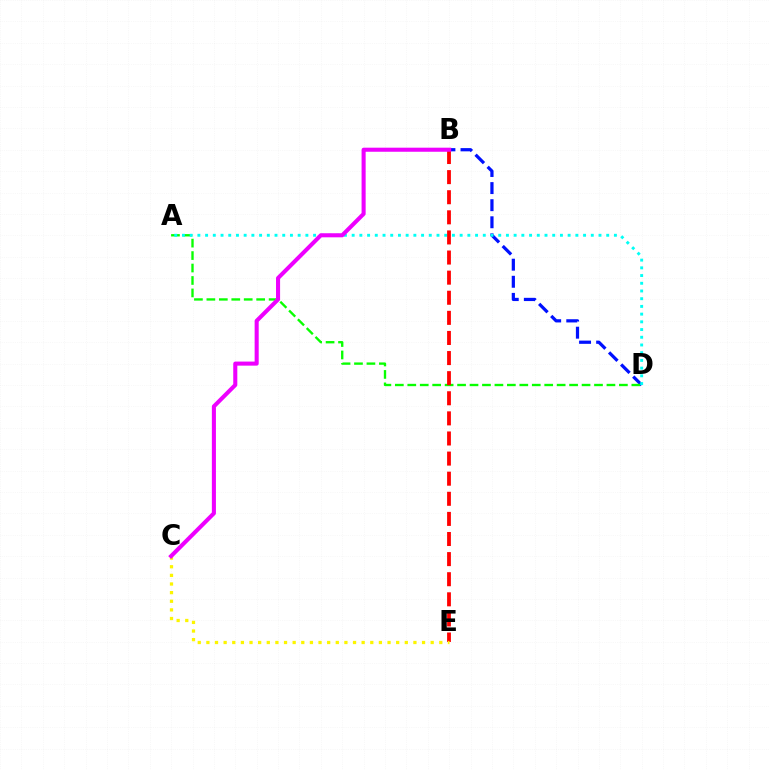{('B', 'D'): [{'color': '#0010ff', 'line_style': 'dashed', 'thickness': 2.32}], ('A', 'D'): [{'color': '#08ff00', 'line_style': 'dashed', 'thickness': 1.69}, {'color': '#00fff6', 'line_style': 'dotted', 'thickness': 2.1}], ('B', 'E'): [{'color': '#ff0000', 'line_style': 'dashed', 'thickness': 2.73}], ('C', 'E'): [{'color': '#fcf500', 'line_style': 'dotted', 'thickness': 2.34}], ('B', 'C'): [{'color': '#ee00ff', 'line_style': 'solid', 'thickness': 2.93}]}